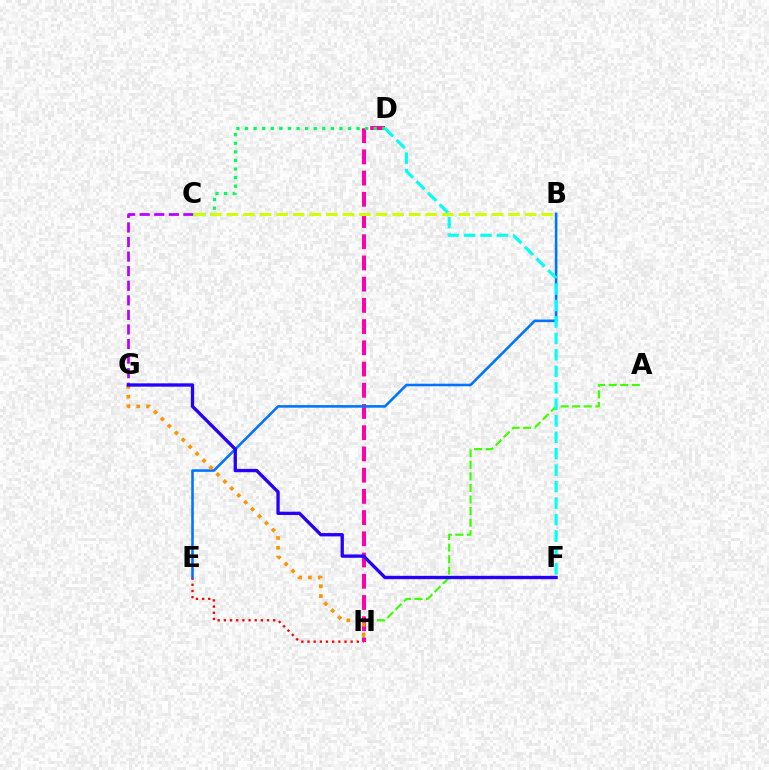{('C', 'G'): [{'color': '#b900ff', 'line_style': 'dashed', 'thickness': 1.98}], ('E', 'H'): [{'color': '#ff0000', 'line_style': 'dotted', 'thickness': 1.68}], ('A', 'H'): [{'color': '#3dff00', 'line_style': 'dashed', 'thickness': 1.57}], ('D', 'H'): [{'color': '#ff00ac', 'line_style': 'dashed', 'thickness': 2.88}], ('B', 'E'): [{'color': '#0074ff', 'line_style': 'solid', 'thickness': 1.86}], ('G', 'H'): [{'color': '#ff9400', 'line_style': 'dotted', 'thickness': 2.67}], ('C', 'D'): [{'color': '#00ff5c', 'line_style': 'dotted', 'thickness': 2.33}], ('B', 'C'): [{'color': '#d1ff00', 'line_style': 'dashed', 'thickness': 2.25}], ('F', 'G'): [{'color': '#2500ff', 'line_style': 'solid', 'thickness': 2.39}], ('D', 'F'): [{'color': '#00fff6', 'line_style': 'dashed', 'thickness': 2.24}]}